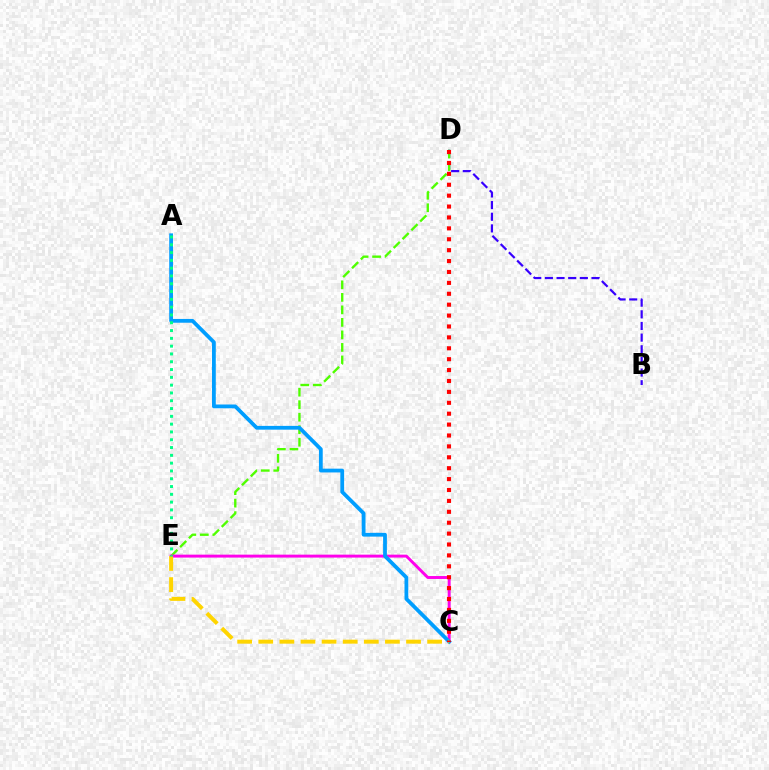{('B', 'D'): [{'color': '#3700ff', 'line_style': 'dashed', 'thickness': 1.58}], ('D', 'E'): [{'color': '#4fff00', 'line_style': 'dashed', 'thickness': 1.7}], ('C', 'E'): [{'color': '#ff00ed', 'line_style': 'solid', 'thickness': 2.11}, {'color': '#ffd500', 'line_style': 'dashed', 'thickness': 2.87}], ('A', 'C'): [{'color': '#009eff', 'line_style': 'solid', 'thickness': 2.72}], ('A', 'E'): [{'color': '#00ff86', 'line_style': 'dotted', 'thickness': 2.12}], ('C', 'D'): [{'color': '#ff0000', 'line_style': 'dotted', 'thickness': 2.96}]}